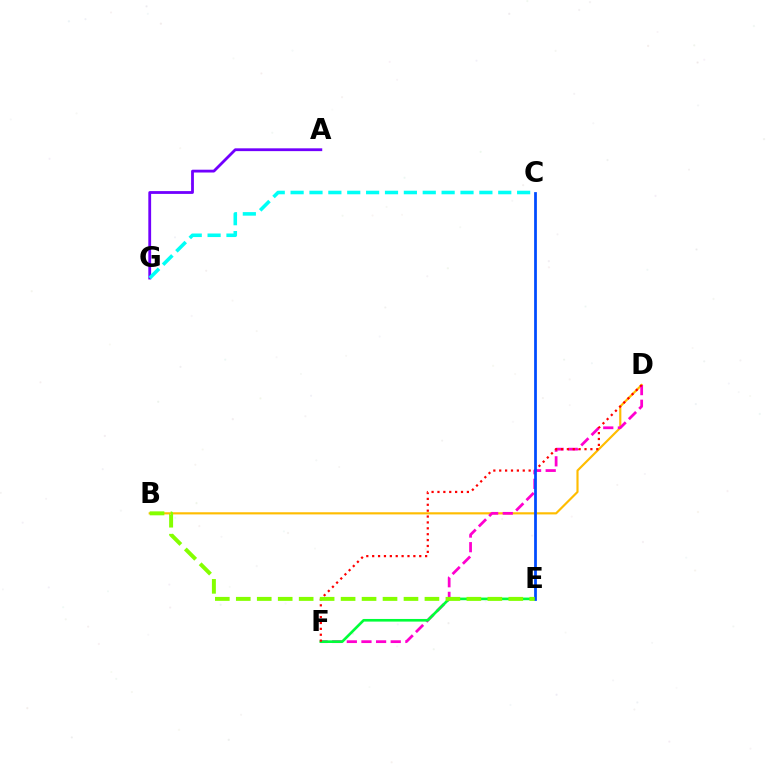{('B', 'D'): [{'color': '#ffbd00', 'line_style': 'solid', 'thickness': 1.55}], ('A', 'G'): [{'color': '#7200ff', 'line_style': 'solid', 'thickness': 2.02}], ('D', 'F'): [{'color': '#ff00cf', 'line_style': 'dashed', 'thickness': 1.99}, {'color': '#ff0000', 'line_style': 'dotted', 'thickness': 1.6}], ('E', 'F'): [{'color': '#00ff39', 'line_style': 'solid', 'thickness': 1.9}], ('C', 'G'): [{'color': '#00fff6', 'line_style': 'dashed', 'thickness': 2.56}], ('C', 'E'): [{'color': '#004bff', 'line_style': 'solid', 'thickness': 1.99}], ('B', 'E'): [{'color': '#84ff00', 'line_style': 'dashed', 'thickness': 2.85}]}